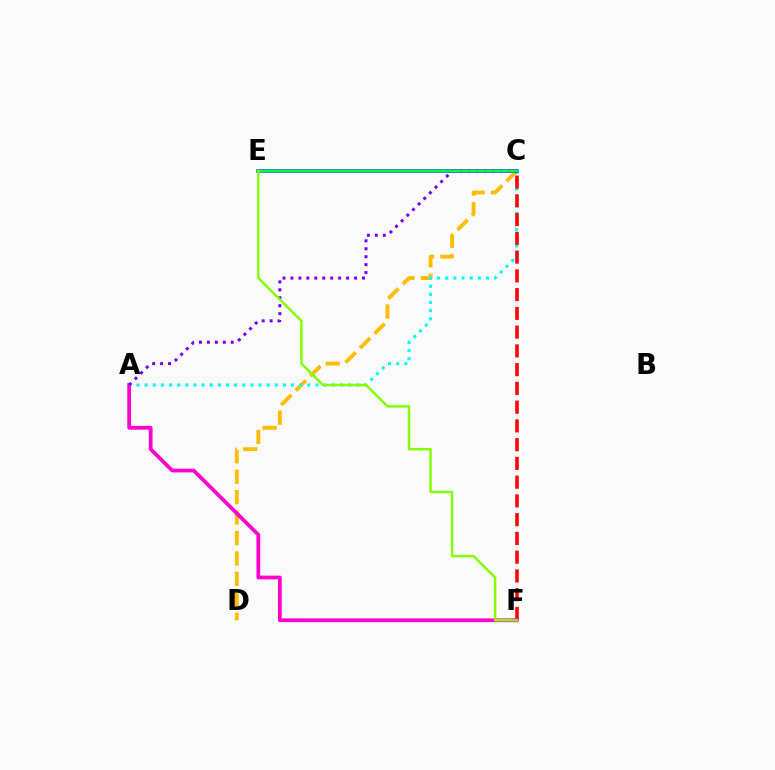{('C', 'D'): [{'color': '#ffbd00', 'line_style': 'dashed', 'thickness': 2.78}], ('A', 'C'): [{'color': '#00fff6', 'line_style': 'dotted', 'thickness': 2.21}, {'color': '#7200ff', 'line_style': 'dotted', 'thickness': 2.16}], ('C', 'F'): [{'color': '#ff0000', 'line_style': 'dashed', 'thickness': 2.55}], ('A', 'F'): [{'color': '#ff00cf', 'line_style': 'solid', 'thickness': 2.7}], ('C', 'E'): [{'color': '#004bff', 'line_style': 'solid', 'thickness': 2.54}, {'color': '#00ff39', 'line_style': 'solid', 'thickness': 1.73}], ('E', 'F'): [{'color': '#84ff00', 'line_style': 'solid', 'thickness': 1.78}]}